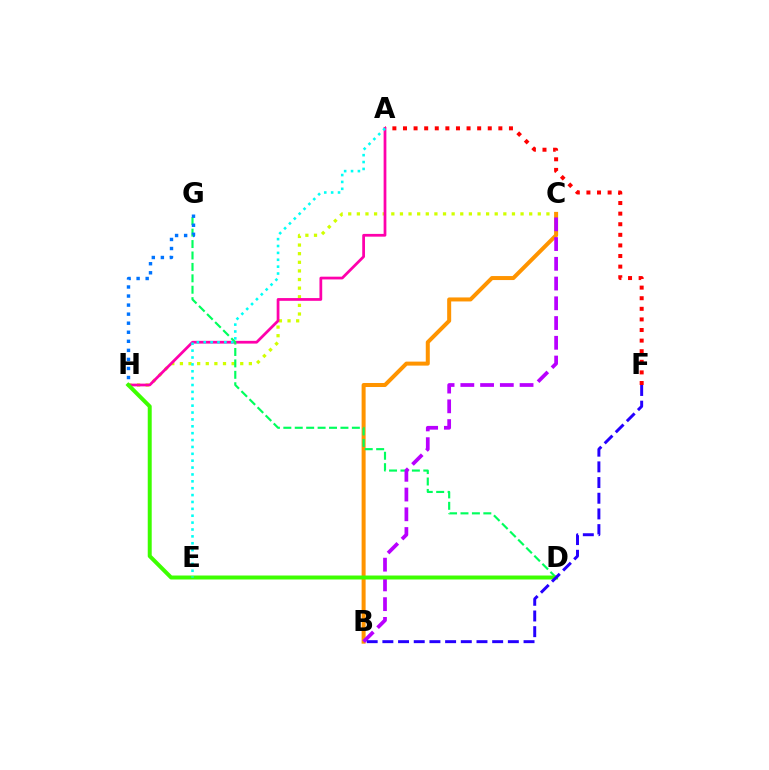{('C', 'H'): [{'color': '#d1ff00', 'line_style': 'dotted', 'thickness': 2.34}], ('A', 'F'): [{'color': '#ff0000', 'line_style': 'dotted', 'thickness': 2.88}], ('A', 'H'): [{'color': '#ff00ac', 'line_style': 'solid', 'thickness': 1.98}], ('B', 'C'): [{'color': '#ff9400', 'line_style': 'solid', 'thickness': 2.88}, {'color': '#b900ff', 'line_style': 'dashed', 'thickness': 2.68}], ('D', 'G'): [{'color': '#00ff5c', 'line_style': 'dashed', 'thickness': 1.55}], ('G', 'H'): [{'color': '#0074ff', 'line_style': 'dotted', 'thickness': 2.46}], ('D', 'H'): [{'color': '#3dff00', 'line_style': 'solid', 'thickness': 2.86}], ('A', 'E'): [{'color': '#00fff6', 'line_style': 'dotted', 'thickness': 1.87}], ('B', 'F'): [{'color': '#2500ff', 'line_style': 'dashed', 'thickness': 2.13}]}